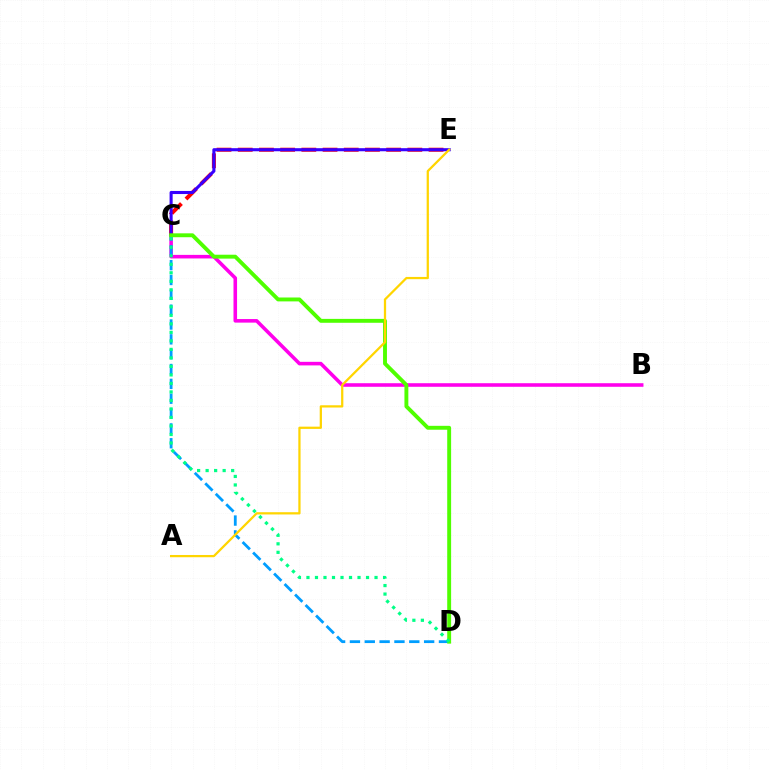{('B', 'C'): [{'color': '#ff00ed', 'line_style': 'solid', 'thickness': 2.57}], ('C', 'E'): [{'color': '#ff0000', 'line_style': 'dashed', 'thickness': 2.88}, {'color': '#3700ff', 'line_style': 'solid', 'thickness': 2.22}], ('C', 'D'): [{'color': '#009eff', 'line_style': 'dashed', 'thickness': 2.02}, {'color': '#4fff00', 'line_style': 'solid', 'thickness': 2.81}, {'color': '#00ff86', 'line_style': 'dotted', 'thickness': 2.31}], ('A', 'E'): [{'color': '#ffd500', 'line_style': 'solid', 'thickness': 1.62}]}